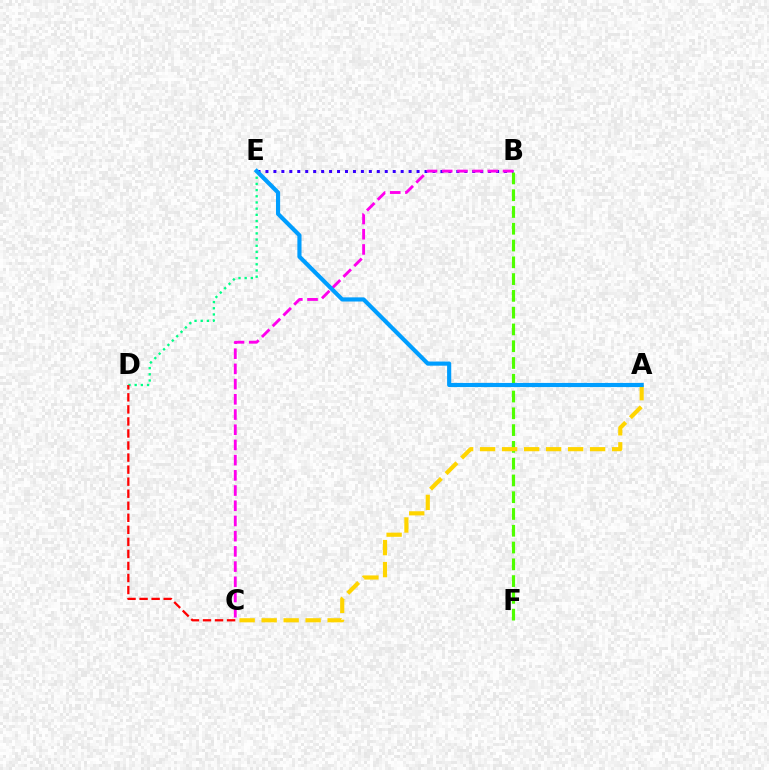{('B', 'E'): [{'color': '#3700ff', 'line_style': 'dotted', 'thickness': 2.16}], ('D', 'E'): [{'color': '#00ff86', 'line_style': 'dotted', 'thickness': 1.68}], ('B', 'F'): [{'color': '#4fff00', 'line_style': 'dashed', 'thickness': 2.28}], ('B', 'C'): [{'color': '#ff00ed', 'line_style': 'dashed', 'thickness': 2.07}], ('A', 'C'): [{'color': '#ffd500', 'line_style': 'dashed', 'thickness': 2.99}], ('A', 'E'): [{'color': '#009eff', 'line_style': 'solid', 'thickness': 2.98}], ('C', 'D'): [{'color': '#ff0000', 'line_style': 'dashed', 'thickness': 1.64}]}